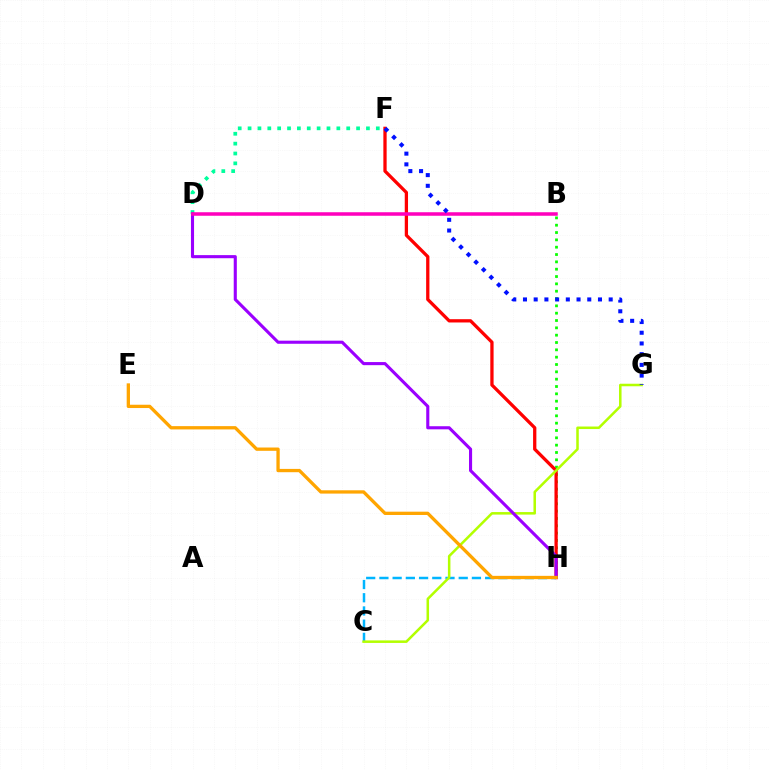{('B', 'H'): [{'color': '#08ff00', 'line_style': 'dotted', 'thickness': 1.99}], ('F', 'H'): [{'color': '#ff0000', 'line_style': 'solid', 'thickness': 2.36}], ('C', 'H'): [{'color': '#00b5ff', 'line_style': 'dashed', 'thickness': 1.8}], ('D', 'F'): [{'color': '#00ff9d', 'line_style': 'dotted', 'thickness': 2.68}], ('C', 'G'): [{'color': '#b3ff00', 'line_style': 'solid', 'thickness': 1.82}], ('D', 'H'): [{'color': '#9b00ff', 'line_style': 'solid', 'thickness': 2.23}], ('B', 'D'): [{'color': '#ff00bd', 'line_style': 'solid', 'thickness': 2.54}], ('F', 'G'): [{'color': '#0010ff', 'line_style': 'dotted', 'thickness': 2.91}], ('E', 'H'): [{'color': '#ffa500', 'line_style': 'solid', 'thickness': 2.38}]}